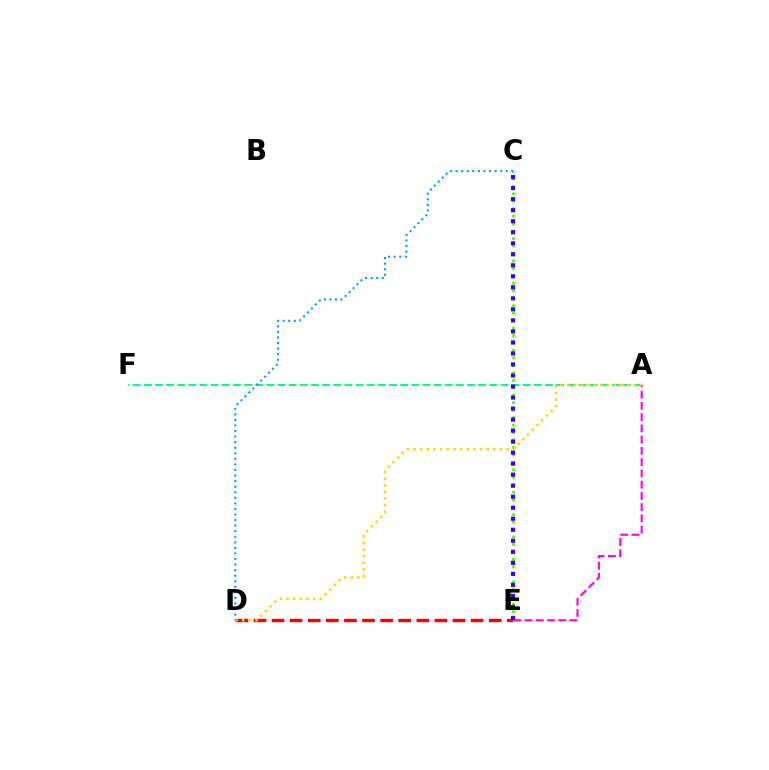{('D', 'E'): [{'color': '#ff0000', 'line_style': 'dashed', 'thickness': 2.46}], ('A', 'F'): [{'color': '#00ff86', 'line_style': 'dashed', 'thickness': 1.51}], ('C', 'E'): [{'color': '#4fff00', 'line_style': 'dotted', 'thickness': 2.03}, {'color': '#3700ff', 'line_style': 'dotted', 'thickness': 2.99}], ('A', 'E'): [{'color': '#ff00ed', 'line_style': 'dashed', 'thickness': 1.53}], ('A', 'D'): [{'color': '#ffd500', 'line_style': 'dotted', 'thickness': 1.81}], ('C', 'D'): [{'color': '#009eff', 'line_style': 'dotted', 'thickness': 1.51}]}